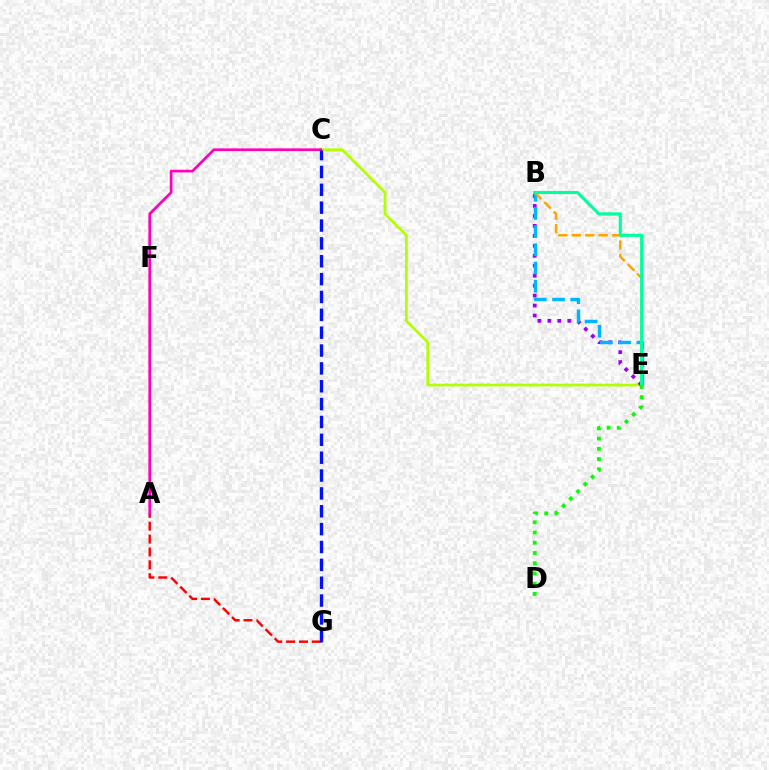{('C', 'E'): [{'color': '#b3ff00', 'line_style': 'solid', 'thickness': 1.98}], ('B', 'E'): [{'color': '#9b00ff', 'line_style': 'dotted', 'thickness': 2.71}, {'color': '#00b5ff', 'line_style': 'dashed', 'thickness': 2.47}, {'color': '#ffa500', 'line_style': 'dashed', 'thickness': 1.82}, {'color': '#00ff9d', 'line_style': 'solid', 'thickness': 2.26}], ('A', 'G'): [{'color': '#ff0000', 'line_style': 'dashed', 'thickness': 1.75}], ('D', 'E'): [{'color': '#08ff00', 'line_style': 'dotted', 'thickness': 2.78}], ('A', 'C'): [{'color': '#ff00bd', 'line_style': 'solid', 'thickness': 1.95}], ('C', 'G'): [{'color': '#0010ff', 'line_style': 'dashed', 'thickness': 2.43}]}